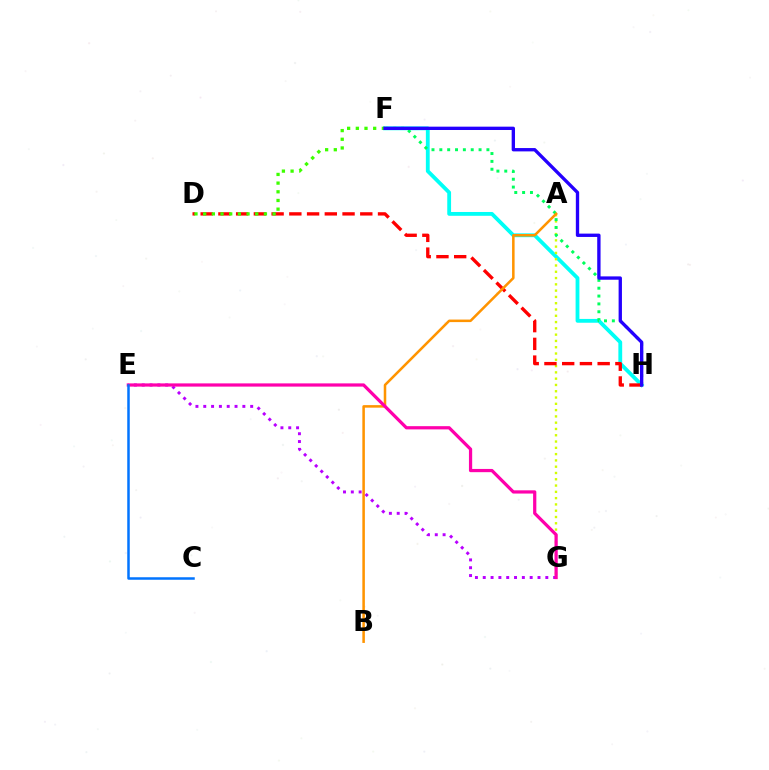{('F', 'H'): [{'color': '#00fff6', 'line_style': 'solid', 'thickness': 2.75}, {'color': '#00ff5c', 'line_style': 'dotted', 'thickness': 2.13}, {'color': '#2500ff', 'line_style': 'solid', 'thickness': 2.4}], ('A', 'G'): [{'color': '#d1ff00', 'line_style': 'dotted', 'thickness': 1.71}], ('D', 'H'): [{'color': '#ff0000', 'line_style': 'dashed', 'thickness': 2.41}], ('A', 'B'): [{'color': '#ff9400', 'line_style': 'solid', 'thickness': 1.83}], ('D', 'F'): [{'color': '#3dff00', 'line_style': 'dotted', 'thickness': 2.36}], ('E', 'G'): [{'color': '#b900ff', 'line_style': 'dotted', 'thickness': 2.13}, {'color': '#ff00ac', 'line_style': 'solid', 'thickness': 2.33}], ('C', 'E'): [{'color': '#0074ff', 'line_style': 'solid', 'thickness': 1.8}]}